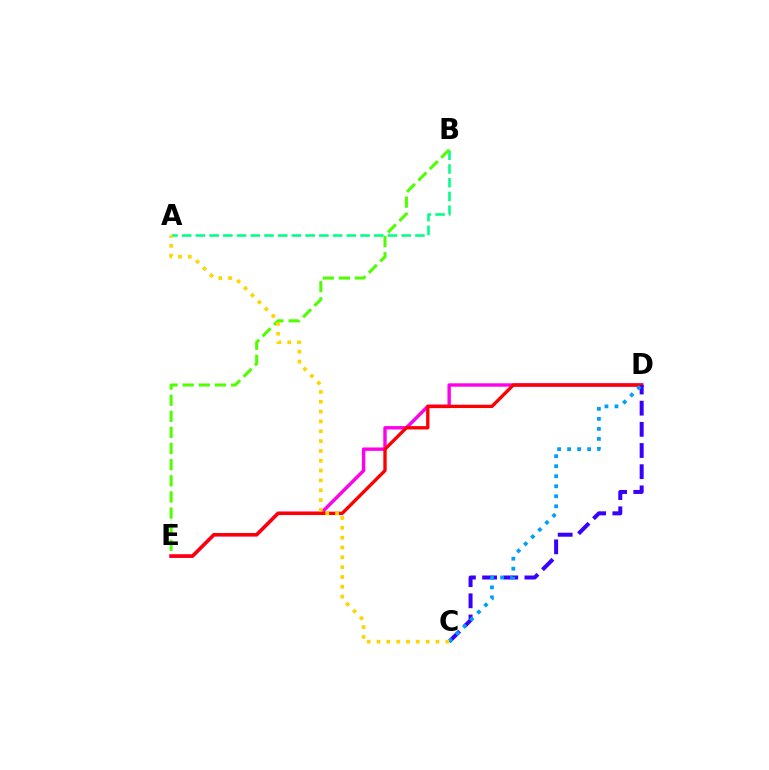{('D', 'E'): [{'color': '#ff00ed', 'line_style': 'solid', 'thickness': 2.45}, {'color': '#ff0000', 'line_style': 'solid', 'thickness': 2.4}], ('A', 'B'): [{'color': '#00ff86', 'line_style': 'dashed', 'thickness': 1.86}], ('B', 'E'): [{'color': '#4fff00', 'line_style': 'dashed', 'thickness': 2.19}], ('C', 'D'): [{'color': '#3700ff', 'line_style': 'dashed', 'thickness': 2.88}, {'color': '#009eff', 'line_style': 'dotted', 'thickness': 2.72}], ('A', 'C'): [{'color': '#ffd500', 'line_style': 'dotted', 'thickness': 2.67}]}